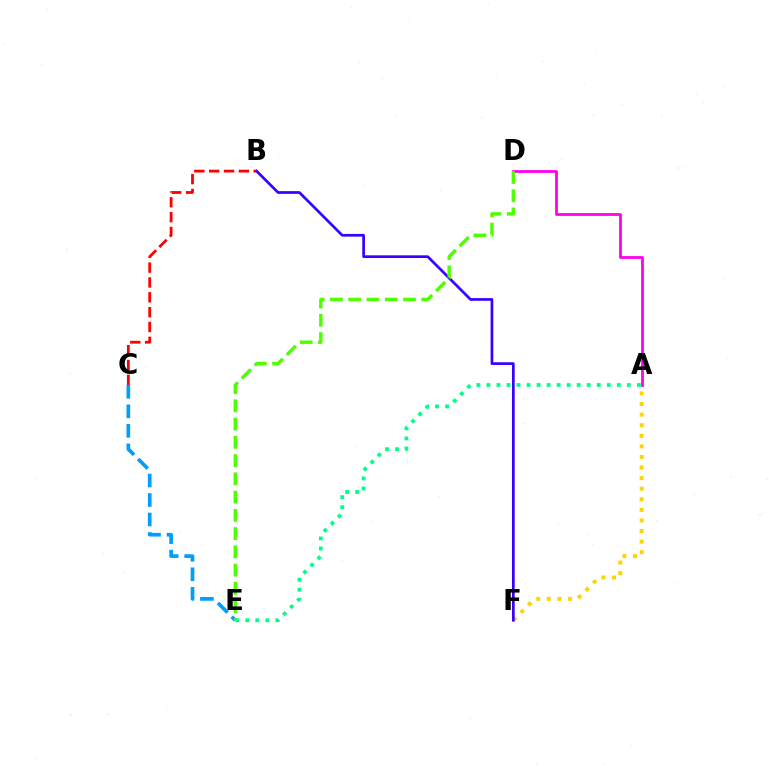{('A', 'F'): [{'color': '#ffd500', 'line_style': 'dotted', 'thickness': 2.88}], ('A', 'E'): [{'color': '#00ff86', 'line_style': 'dotted', 'thickness': 2.73}], ('C', 'E'): [{'color': '#009eff', 'line_style': 'dashed', 'thickness': 2.65}], ('A', 'D'): [{'color': '#ff00ed', 'line_style': 'solid', 'thickness': 1.99}], ('B', 'C'): [{'color': '#ff0000', 'line_style': 'dashed', 'thickness': 2.02}], ('B', 'F'): [{'color': '#3700ff', 'line_style': 'solid', 'thickness': 1.95}], ('D', 'E'): [{'color': '#4fff00', 'line_style': 'dashed', 'thickness': 2.48}]}